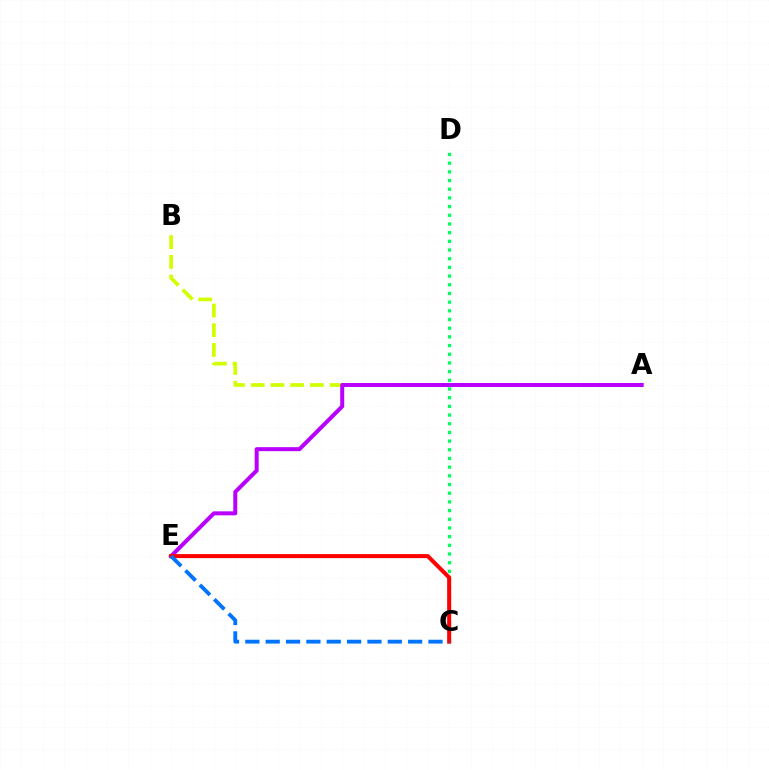{('A', 'B'): [{'color': '#d1ff00', 'line_style': 'dashed', 'thickness': 2.68}], ('C', 'D'): [{'color': '#00ff5c', 'line_style': 'dotted', 'thickness': 2.36}], ('A', 'E'): [{'color': '#b900ff', 'line_style': 'solid', 'thickness': 2.88}], ('C', 'E'): [{'color': '#ff0000', 'line_style': 'solid', 'thickness': 2.9}, {'color': '#0074ff', 'line_style': 'dashed', 'thickness': 2.76}]}